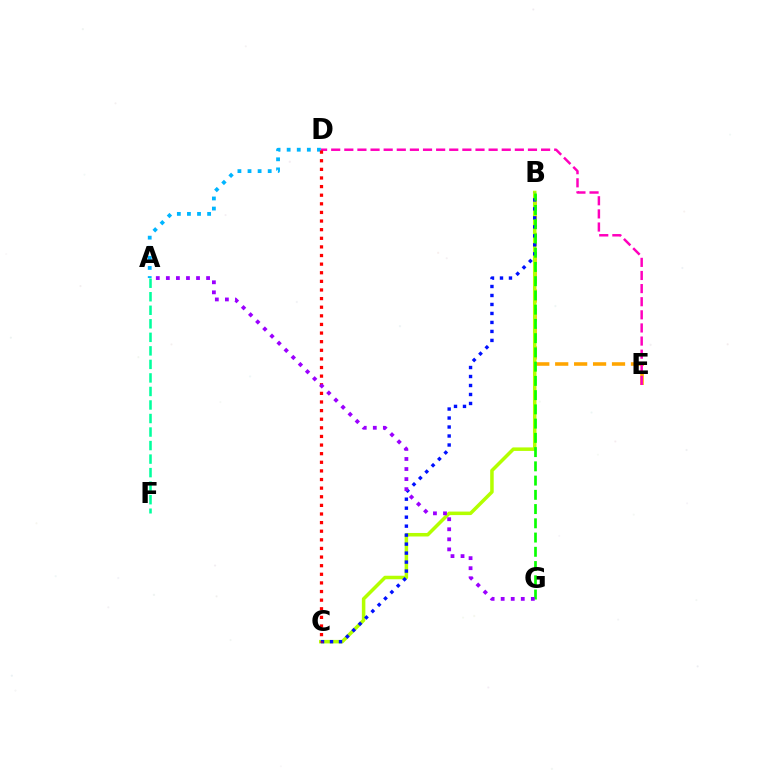{('B', 'E'): [{'color': '#ffa500', 'line_style': 'dashed', 'thickness': 2.57}], ('B', 'C'): [{'color': '#b3ff00', 'line_style': 'solid', 'thickness': 2.53}, {'color': '#0010ff', 'line_style': 'dotted', 'thickness': 2.44}], ('D', 'E'): [{'color': '#ff00bd', 'line_style': 'dashed', 'thickness': 1.78}], ('B', 'G'): [{'color': '#08ff00', 'line_style': 'dashed', 'thickness': 1.93}], ('A', 'D'): [{'color': '#00b5ff', 'line_style': 'dotted', 'thickness': 2.74}], ('A', 'F'): [{'color': '#00ff9d', 'line_style': 'dashed', 'thickness': 1.84}], ('C', 'D'): [{'color': '#ff0000', 'line_style': 'dotted', 'thickness': 2.34}], ('A', 'G'): [{'color': '#9b00ff', 'line_style': 'dotted', 'thickness': 2.73}]}